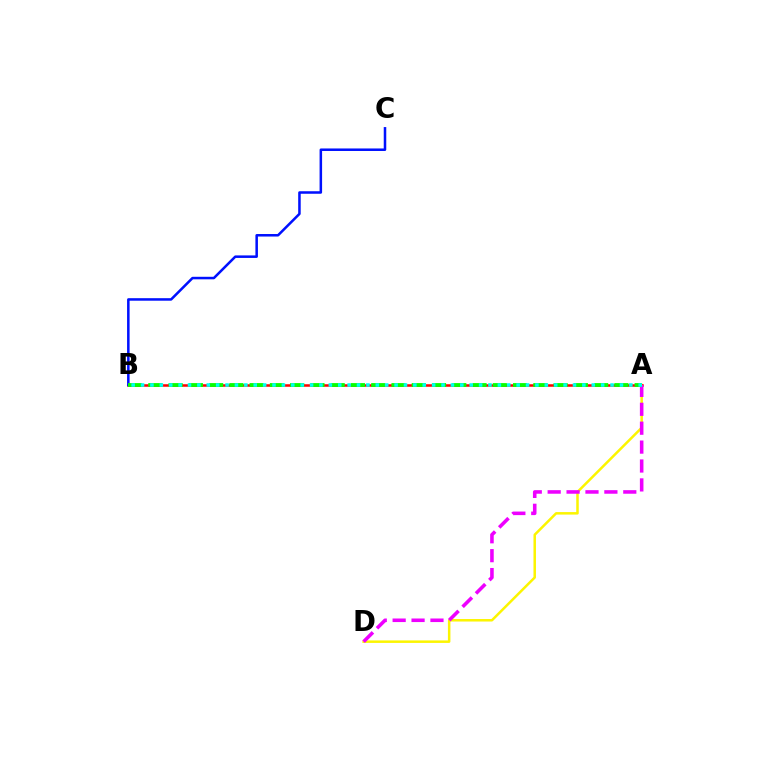{('A', 'D'): [{'color': '#fcf500', 'line_style': 'solid', 'thickness': 1.8}, {'color': '#ee00ff', 'line_style': 'dashed', 'thickness': 2.57}], ('A', 'B'): [{'color': '#ff0000', 'line_style': 'solid', 'thickness': 1.81}, {'color': '#08ff00', 'line_style': 'dashed', 'thickness': 2.75}, {'color': '#00fff6', 'line_style': 'dotted', 'thickness': 2.55}], ('B', 'C'): [{'color': '#0010ff', 'line_style': 'solid', 'thickness': 1.82}]}